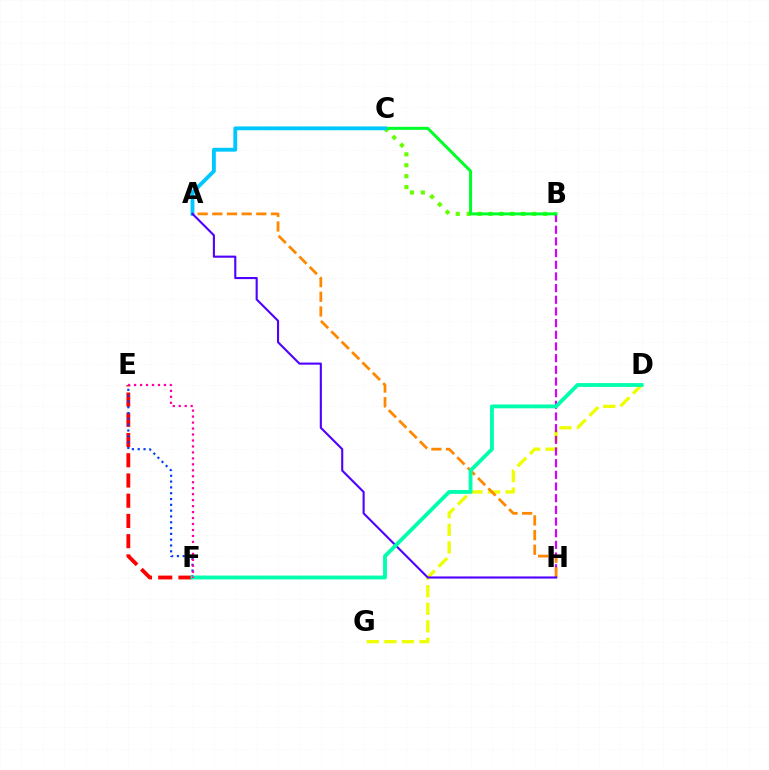{('E', 'F'): [{'color': '#ff0000', 'line_style': 'dashed', 'thickness': 2.75}, {'color': '#003fff', 'line_style': 'dotted', 'thickness': 1.58}, {'color': '#ff00a0', 'line_style': 'dotted', 'thickness': 1.62}], ('B', 'C'): [{'color': '#66ff00', 'line_style': 'dotted', 'thickness': 2.97}, {'color': '#00ff27', 'line_style': 'solid', 'thickness': 2.16}], ('D', 'G'): [{'color': '#eeff00', 'line_style': 'dashed', 'thickness': 2.39}], ('B', 'H'): [{'color': '#d600ff', 'line_style': 'dashed', 'thickness': 1.59}], ('A', 'C'): [{'color': '#00c7ff', 'line_style': 'solid', 'thickness': 2.77}], ('A', 'H'): [{'color': '#ff8800', 'line_style': 'dashed', 'thickness': 1.99}, {'color': '#4f00ff', 'line_style': 'solid', 'thickness': 1.52}], ('D', 'F'): [{'color': '#00ffaf', 'line_style': 'solid', 'thickness': 2.77}]}